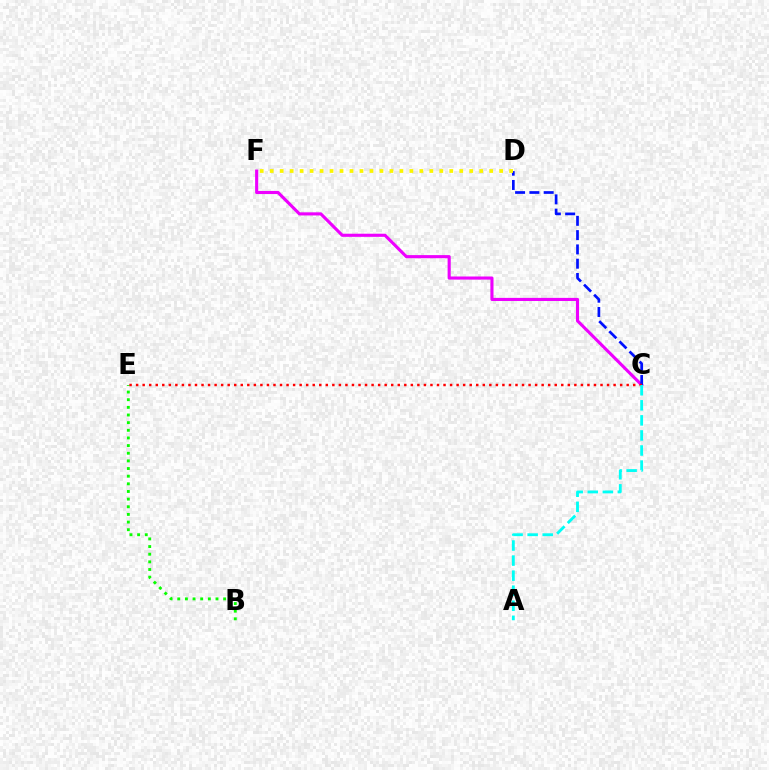{('B', 'E'): [{'color': '#08ff00', 'line_style': 'dotted', 'thickness': 2.08}], ('C', 'F'): [{'color': '#ee00ff', 'line_style': 'solid', 'thickness': 2.24}], ('C', 'D'): [{'color': '#0010ff', 'line_style': 'dashed', 'thickness': 1.94}], ('D', 'F'): [{'color': '#fcf500', 'line_style': 'dotted', 'thickness': 2.71}], ('C', 'E'): [{'color': '#ff0000', 'line_style': 'dotted', 'thickness': 1.78}], ('A', 'C'): [{'color': '#00fff6', 'line_style': 'dashed', 'thickness': 2.05}]}